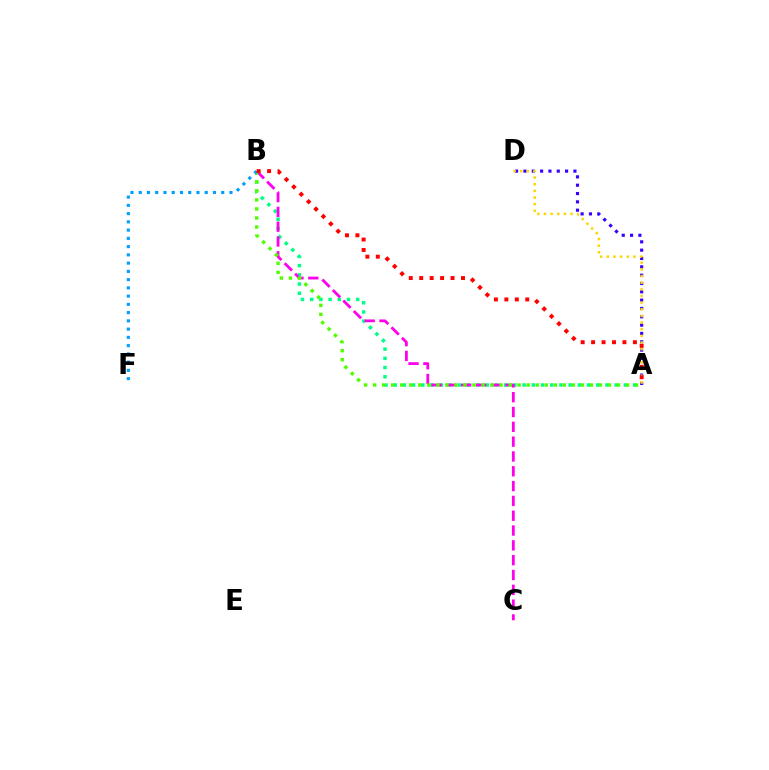{('A', 'B'): [{'color': '#00ff86', 'line_style': 'dotted', 'thickness': 2.5}, {'color': '#4fff00', 'line_style': 'dotted', 'thickness': 2.45}, {'color': '#ff0000', 'line_style': 'dotted', 'thickness': 2.84}], ('A', 'D'): [{'color': '#3700ff', 'line_style': 'dotted', 'thickness': 2.26}, {'color': '#ffd500', 'line_style': 'dotted', 'thickness': 1.81}], ('B', 'C'): [{'color': '#ff00ed', 'line_style': 'dashed', 'thickness': 2.01}], ('B', 'F'): [{'color': '#009eff', 'line_style': 'dotted', 'thickness': 2.24}]}